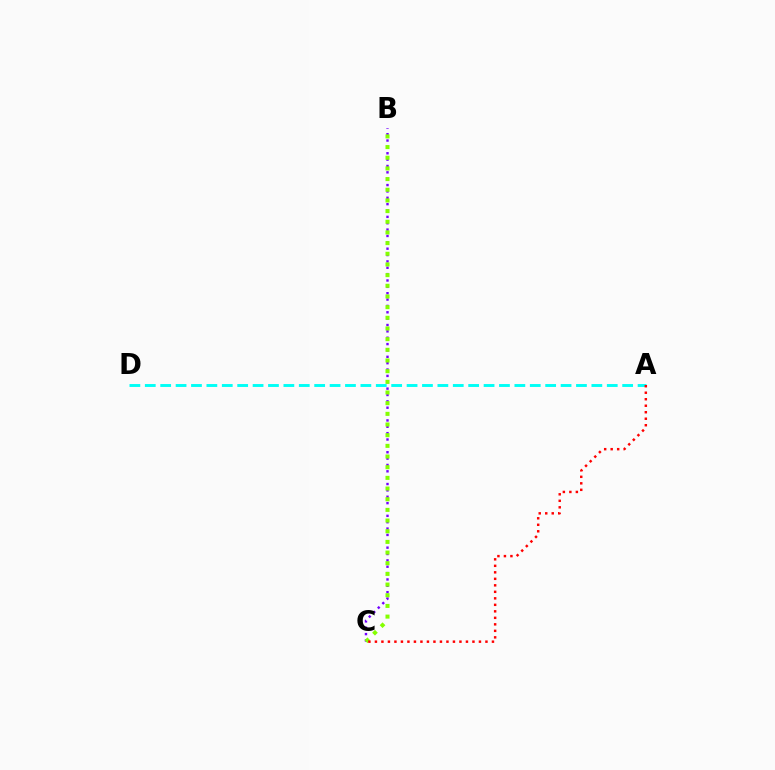{('B', 'C'): [{'color': '#7200ff', 'line_style': 'dotted', 'thickness': 1.73}, {'color': '#84ff00', 'line_style': 'dotted', 'thickness': 2.9}], ('A', 'D'): [{'color': '#00fff6', 'line_style': 'dashed', 'thickness': 2.09}], ('A', 'C'): [{'color': '#ff0000', 'line_style': 'dotted', 'thickness': 1.77}]}